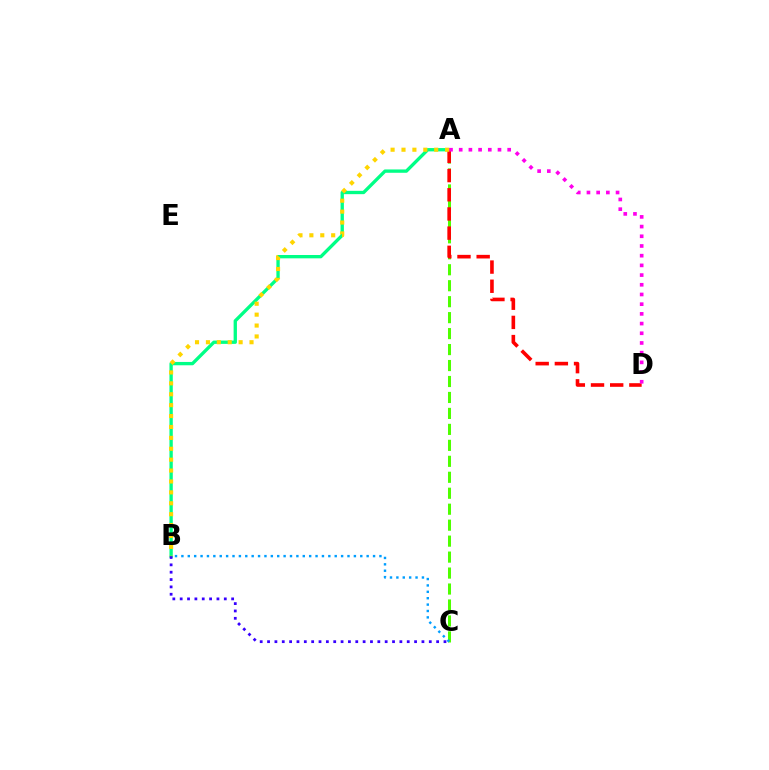{('A', 'C'): [{'color': '#4fff00', 'line_style': 'dashed', 'thickness': 2.17}], ('A', 'B'): [{'color': '#00ff86', 'line_style': 'solid', 'thickness': 2.4}, {'color': '#ffd500', 'line_style': 'dotted', 'thickness': 2.96}], ('B', 'C'): [{'color': '#009eff', 'line_style': 'dotted', 'thickness': 1.74}, {'color': '#3700ff', 'line_style': 'dotted', 'thickness': 2.0}], ('A', 'D'): [{'color': '#ff0000', 'line_style': 'dashed', 'thickness': 2.61}, {'color': '#ff00ed', 'line_style': 'dotted', 'thickness': 2.64}]}